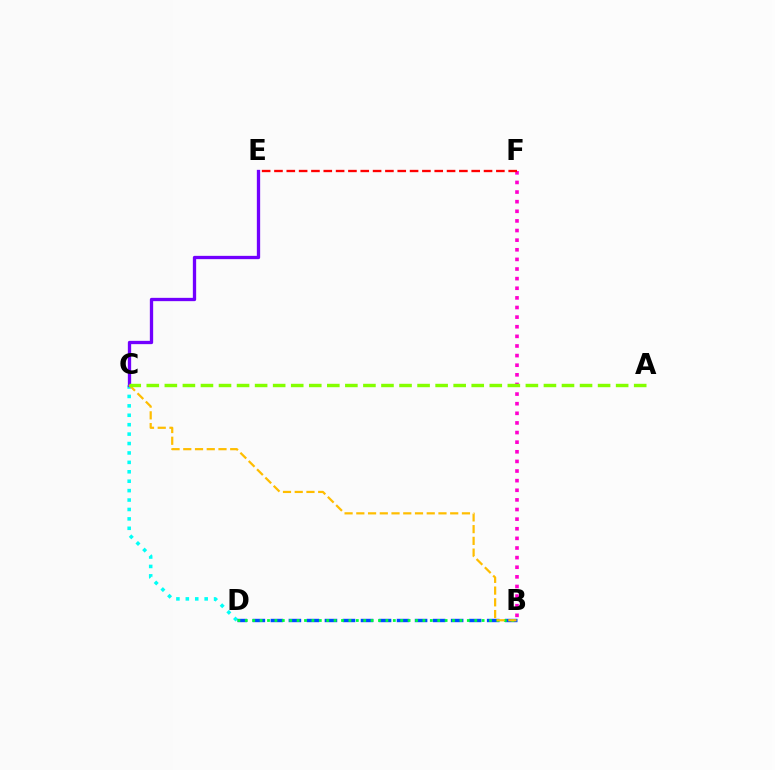{('C', 'D'): [{'color': '#00fff6', 'line_style': 'dotted', 'thickness': 2.56}], ('B', 'F'): [{'color': '#ff00cf', 'line_style': 'dotted', 'thickness': 2.61}], ('B', 'D'): [{'color': '#004bff', 'line_style': 'dashed', 'thickness': 2.45}, {'color': '#00ff39', 'line_style': 'dotted', 'thickness': 2.01}], ('E', 'F'): [{'color': '#ff0000', 'line_style': 'dashed', 'thickness': 1.67}], ('C', 'E'): [{'color': '#7200ff', 'line_style': 'solid', 'thickness': 2.38}], ('B', 'C'): [{'color': '#ffbd00', 'line_style': 'dashed', 'thickness': 1.59}], ('A', 'C'): [{'color': '#84ff00', 'line_style': 'dashed', 'thickness': 2.45}]}